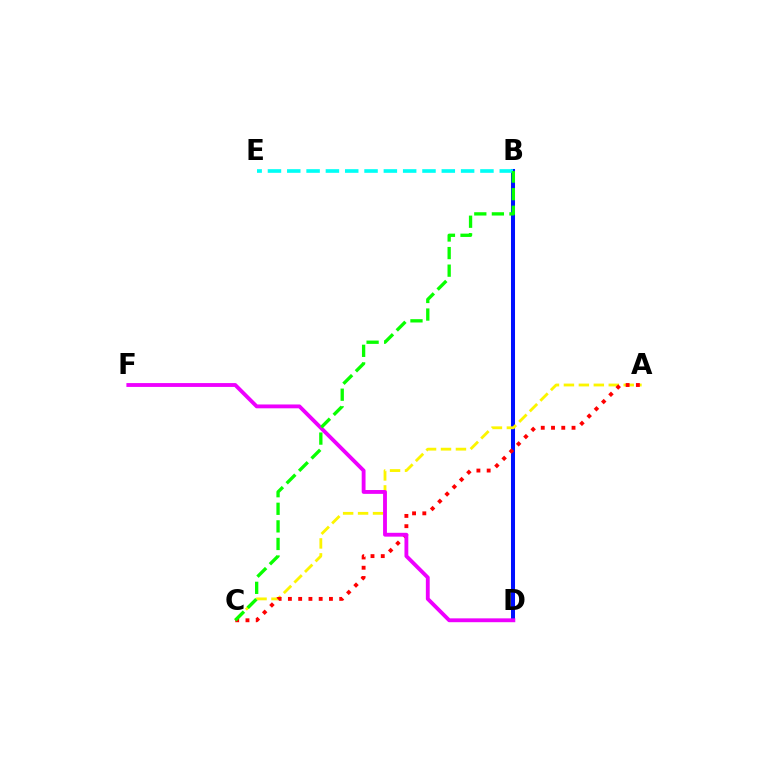{('B', 'D'): [{'color': '#0010ff', 'line_style': 'solid', 'thickness': 2.9}], ('A', 'C'): [{'color': '#fcf500', 'line_style': 'dashed', 'thickness': 2.03}, {'color': '#ff0000', 'line_style': 'dotted', 'thickness': 2.79}], ('D', 'F'): [{'color': '#ee00ff', 'line_style': 'solid', 'thickness': 2.77}], ('B', 'E'): [{'color': '#00fff6', 'line_style': 'dashed', 'thickness': 2.62}], ('B', 'C'): [{'color': '#08ff00', 'line_style': 'dashed', 'thickness': 2.39}]}